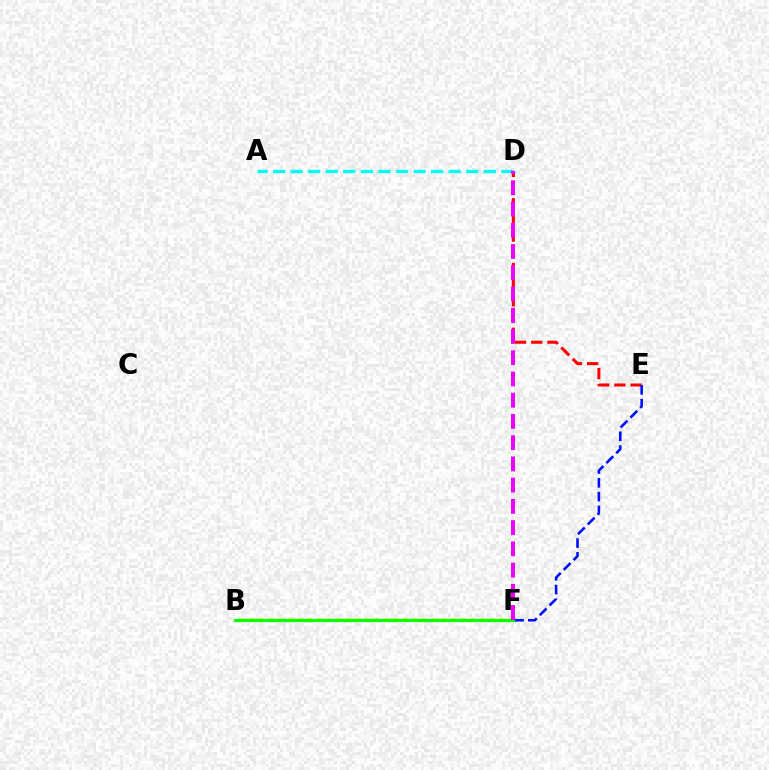{('D', 'E'): [{'color': '#ff0000', 'line_style': 'dashed', 'thickness': 2.2}], ('B', 'F'): [{'color': '#fcf500', 'line_style': 'dotted', 'thickness': 2.61}, {'color': '#08ff00', 'line_style': 'solid', 'thickness': 2.33}], ('A', 'D'): [{'color': '#00fff6', 'line_style': 'dashed', 'thickness': 2.39}], ('B', 'E'): [{'color': '#0010ff', 'line_style': 'dashed', 'thickness': 1.88}], ('D', 'F'): [{'color': '#ee00ff', 'line_style': 'dashed', 'thickness': 2.89}]}